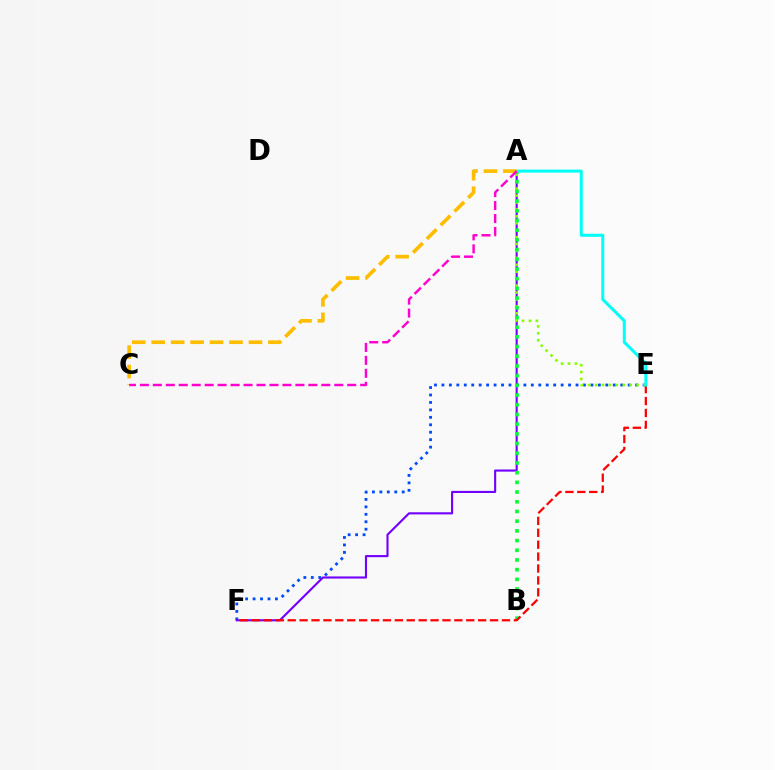{('E', 'F'): [{'color': '#004bff', 'line_style': 'dotted', 'thickness': 2.02}, {'color': '#ff0000', 'line_style': 'dashed', 'thickness': 1.62}], ('A', 'F'): [{'color': '#7200ff', 'line_style': 'solid', 'thickness': 1.53}], ('A', 'E'): [{'color': '#84ff00', 'line_style': 'dotted', 'thickness': 1.88}, {'color': '#00fff6', 'line_style': 'solid', 'thickness': 2.18}], ('A', 'B'): [{'color': '#00ff39', 'line_style': 'dotted', 'thickness': 2.64}], ('A', 'C'): [{'color': '#ffbd00', 'line_style': 'dashed', 'thickness': 2.64}, {'color': '#ff00cf', 'line_style': 'dashed', 'thickness': 1.76}]}